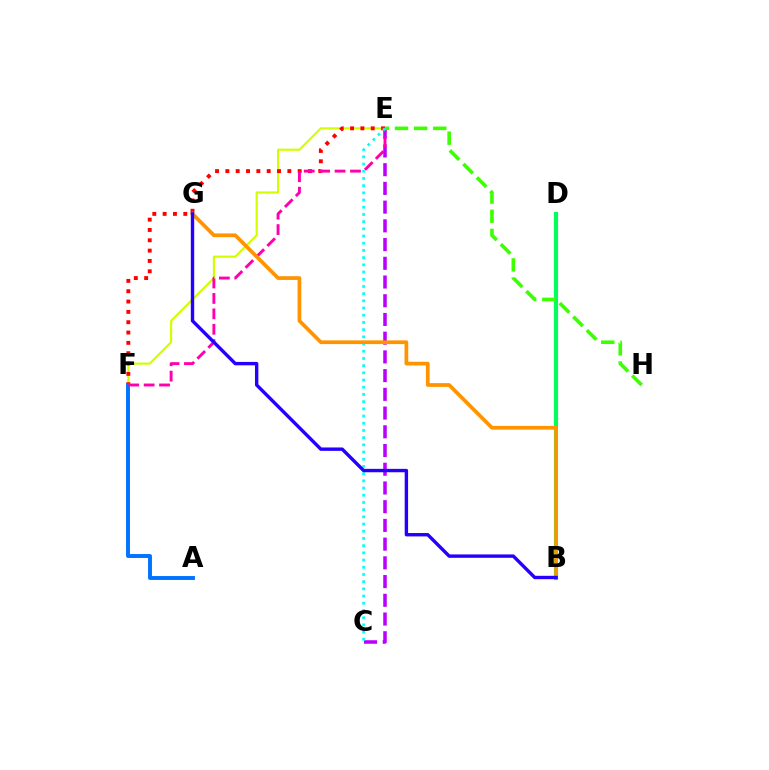{('E', 'F'): [{'color': '#d1ff00', 'line_style': 'solid', 'thickness': 1.56}, {'color': '#ff0000', 'line_style': 'dotted', 'thickness': 2.81}, {'color': '#ff00ac', 'line_style': 'dashed', 'thickness': 2.09}], ('C', 'E'): [{'color': '#b900ff', 'line_style': 'dashed', 'thickness': 2.54}, {'color': '#00fff6', 'line_style': 'dotted', 'thickness': 1.96}], ('A', 'F'): [{'color': '#0074ff', 'line_style': 'solid', 'thickness': 2.82}], ('B', 'D'): [{'color': '#00ff5c', 'line_style': 'solid', 'thickness': 2.98}], ('E', 'H'): [{'color': '#3dff00', 'line_style': 'dashed', 'thickness': 2.6}], ('B', 'G'): [{'color': '#ff9400', 'line_style': 'solid', 'thickness': 2.68}, {'color': '#2500ff', 'line_style': 'solid', 'thickness': 2.44}]}